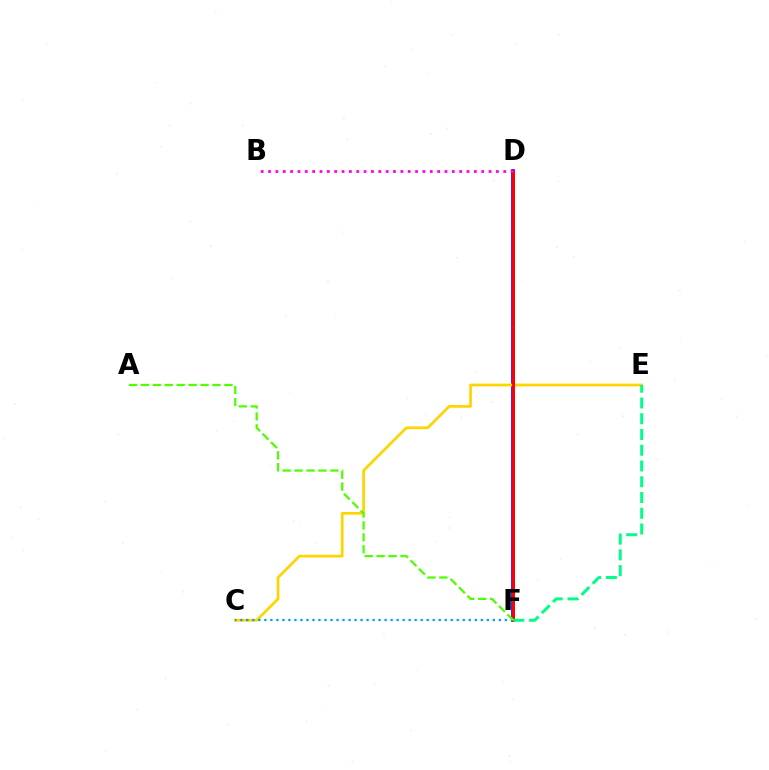{('D', 'F'): [{'color': '#3700ff', 'line_style': 'solid', 'thickness': 2.69}, {'color': '#ff0000', 'line_style': 'solid', 'thickness': 2.14}], ('C', 'E'): [{'color': '#ffd500', 'line_style': 'solid', 'thickness': 1.97}], ('C', 'F'): [{'color': '#009eff', 'line_style': 'dotted', 'thickness': 1.63}], ('A', 'F'): [{'color': '#4fff00', 'line_style': 'dashed', 'thickness': 1.62}], ('E', 'F'): [{'color': '#00ff86', 'line_style': 'dashed', 'thickness': 2.14}], ('B', 'D'): [{'color': '#ff00ed', 'line_style': 'dotted', 'thickness': 2.0}]}